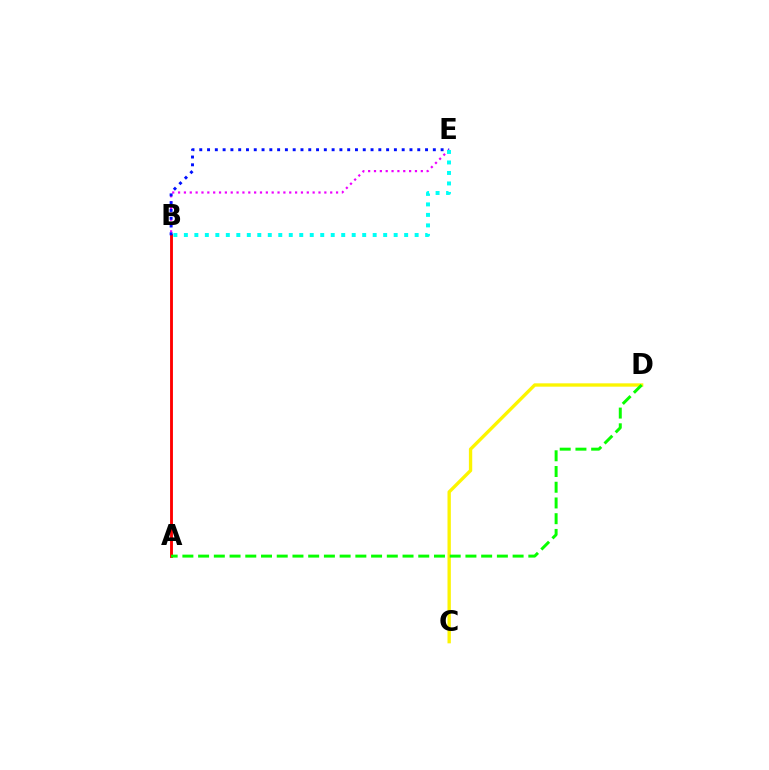{('A', 'B'): [{'color': '#ff0000', 'line_style': 'solid', 'thickness': 2.06}], ('B', 'E'): [{'color': '#ee00ff', 'line_style': 'dotted', 'thickness': 1.59}, {'color': '#0010ff', 'line_style': 'dotted', 'thickness': 2.12}, {'color': '#00fff6', 'line_style': 'dotted', 'thickness': 2.85}], ('C', 'D'): [{'color': '#fcf500', 'line_style': 'solid', 'thickness': 2.4}], ('A', 'D'): [{'color': '#08ff00', 'line_style': 'dashed', 'thickness': 2.14}]}